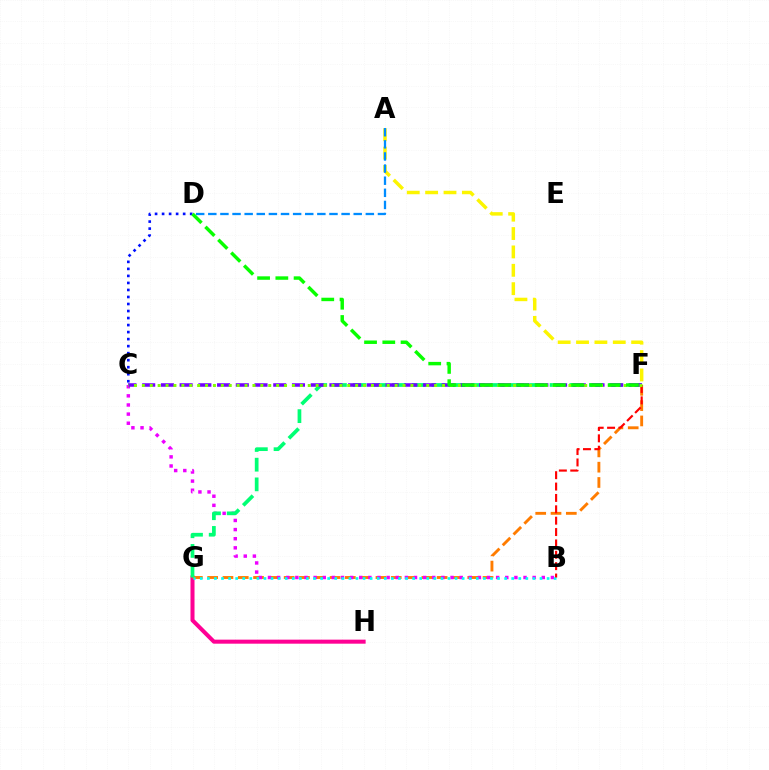{('G', 'H'): [{'color': '#ff0094', 'line_style': 'solid', 'thickness': 2.91}], ('F', 'G'): [{'color': '#ff7c00', 'line_style': 'dashed', 'thickness': 2.08}, {'color': '#00ff74', 'line_style': 'dashed', 'thickness': 2.68}], ('A', 'F'): [{'color': '#fcf500', 'line_style': 'dashed', 'thickness': 2.5}], ('B', 'C'): [{'color': '#ee00ff', 'line_style': 'dotted', 'thickness': 2.48}], ('B', 'G'): [{'color': '#00fff6', 'line_style': 'dotted', 'thickness': 1.92}], ('A', 'D'): [{'color': '#008cff', 'line_style': 'dashed', 'thickness': 1.65}], ('C', 'D'): [{'color': '#0010ff', 'line_style': 'dotted', 'thickness': 1.91}], ('C', 'F'): [{'color': '#7200ff', 'line_style': 'dashed', 'thickness': 2.54}, {'color': '#84ff00', 'line_style': 'dotted', 'thickness': 2.15}], ('B', 'F'): [{'color': '#ff0000', 'line_style': 'dashed', 'thickness': 1.55}], ('D', 'F'): [{'color': '#08ff00', 'line_style': 'dashed', 'thickness': 2.48}]}